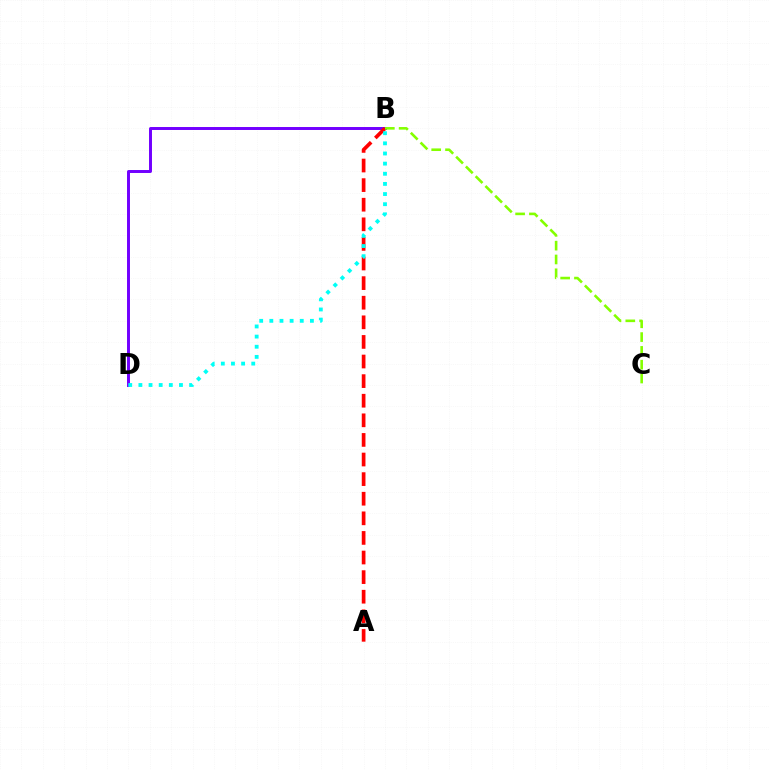{('B', 'D'): [{'color': '#7200ff', 'line_style': 'solid', 'thickness': 2.13}, {'color': '#00fff6', 'line_style': 'dotted', 'thickness': 2.76}], ('A', 'B'): [{'color': '#ff0000', 'line_style': 'dashed', 'thickness': 2.66}], ('B', 'C'): [{'color': '#84ff00', 'line_style': 'dashed', 'thickness': 1.88}]}